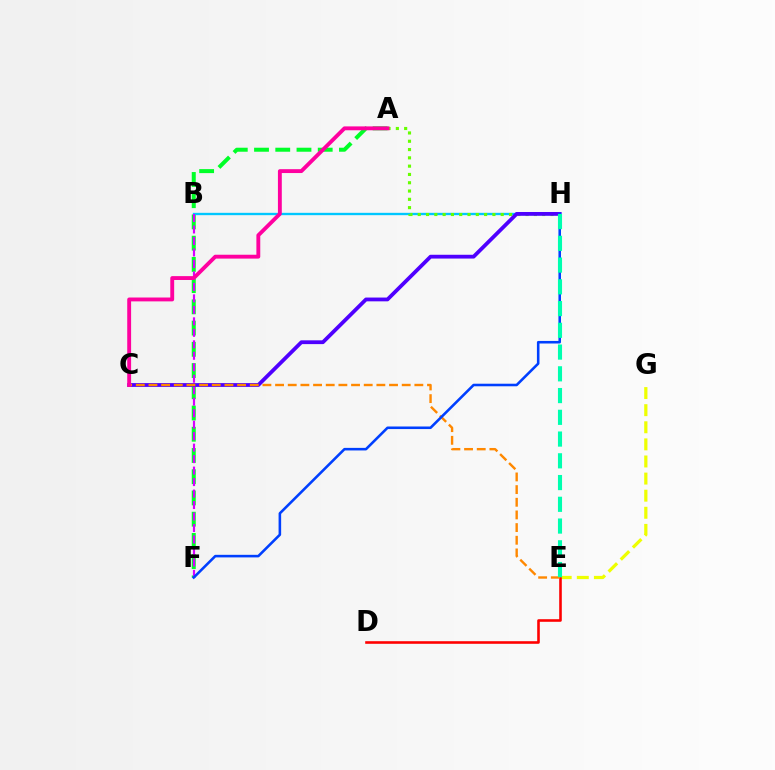{('A', 'F'): [{'color': '#00ff27', 'line_style': 'dashed', 'thickness': 2.88}], ('E', 'G'): [{'color': '#eeff00', 'line_style': 'dashed', 'thickness': 2.32}], ('D', 'E'): [{'color': '#ff0000', 'line_style': 'solid', 'thickness': 1.87}], ('B', 'H'): [{'color': '#00c7ff', 'line_style': 'solid', 'thickness': 1.68}], ('A', 'H'): [{'color': '#66ff00', 'line_style': 'dotted', 'thickness': 2.25}], ('B', 'F'): [{'color': '#d600ff', 'line_style': 'dashed', 'thickness': 1.56}], ('C', 'H'): [{'color': '#4f00ff', 'line_style': 'solid', 'thickness': 2.73}], ('C', 'E'): [{'color': '#ff8800', 'line_style': 'dashed', 'thickness': 1.72}], ('F', 'H'): [{'color': '#003fff', 'line_style': 'solid', 'thickness': 1.85}], ('A', 'C'): [{'color': '#ff00a0', 'line_style': 'solid', 'thickness': 2.78}], ('E', 'H'): [{'color': '#00ffaf', 'line_style': 'dashed', 'thickness': 2.95}]}